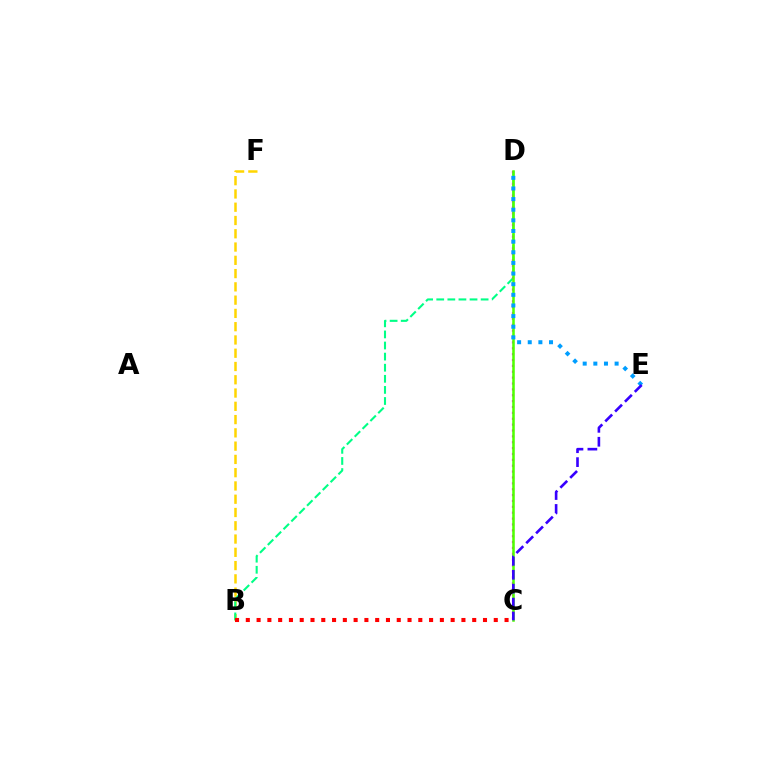{('B', 'F'): [{'color': '#ffd500', 'line_style': 'dashed', 'thickness': 1.8}], ('B', 'D'): [{'color': '#00ff86', 'line_style': 'dashed', 'thickness': 1.51}], ('C', 'D'): [{'color': '#ff00ed', 'line_style': 'dotted', 'thickness': 1.6}, {'color': '#4fff00', 'line_style': 'solid', 'thickness': 1.83}], ('B', 'C'): [{'color': '#ff0000', 'line_style': 'dotted', 'thickness': 2.93}], ('D', 'E'): [{'color': '#009eff', 'line_style': 'dotted', 'thickness': 2.89}], ('C', 'E'): [{'color': '#3700ff', 'line_style': 'dashed', 'thickness': 1.89}]}